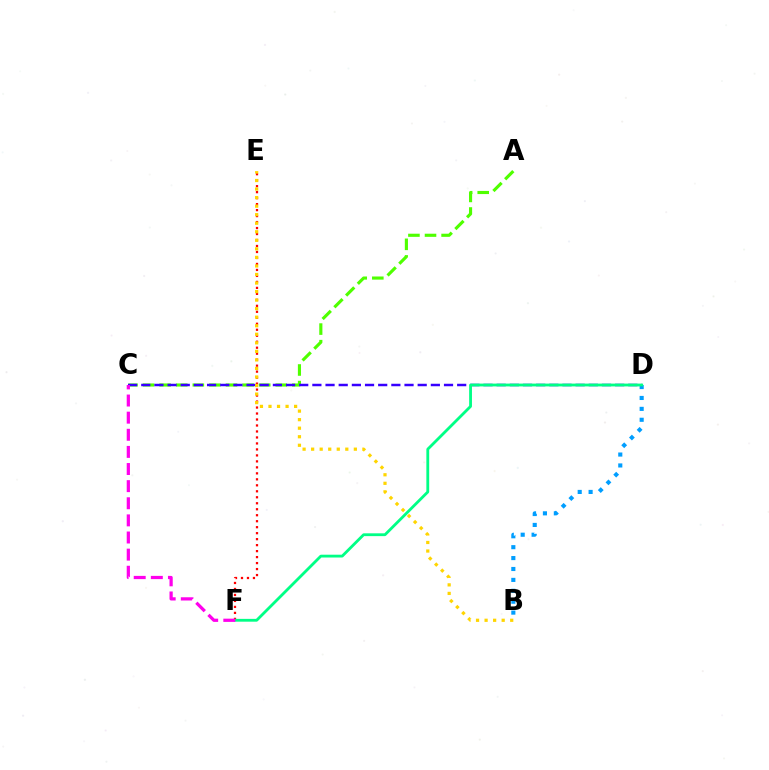{('A', 'C'): [{'color': '#4fff00', 'line_style': 'dashed', 'thickness': 2.25}], ('B', 'D'): [{'color': '#009eff', 'line_style': 'dotted', 'thickness': 2.96}], ('C', 'D'): [{'color': '#3700ff', 'line_style': 'dashed', 'thickness': 1.79}], ('E', 'F'): [{'color': '#ff0000', 'line_style': 'dotted', 'thickness': 1.63}], ('D', 'F'): [{'color': '#00ff86', 'line_style': 'solid', 'thickness': 2.03}], ('C', 'F'): [{'color': '#ff00ed', 'line_style': 'dashed', 'thickness': 2.33}], ('B', 'E'): [{'color': '#ffd500', 'line_style': 'dotted', 'thickness': 2.32}]}